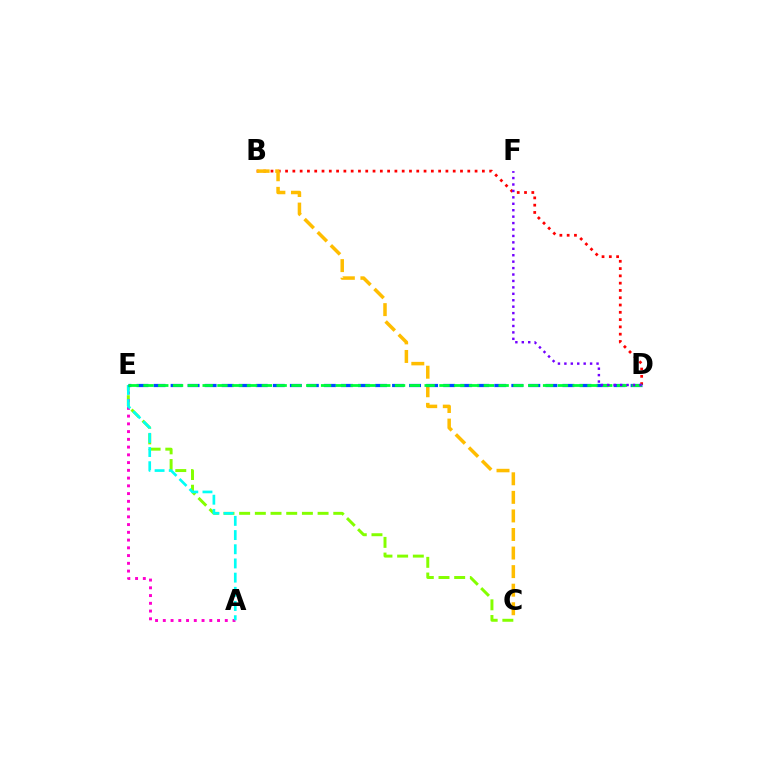{('B', 'D'): [{'color': '#ff0000', 'line_style': 'dotted', 'thickness': 1.98}], ('C', 'E'): [{'color': '#84ff00', 'line_style': 'dashed', 'thickness': 2.13}], ('A', 'E'): [{'color': '#ff00cf', 'line_style': 'dotted', 'thickness': 2.11}, {'color': '#00fff6', 'line_style': 'dashed', 'thickness': 1.93}], ('B', 'C'): [{'color': '#ffbd00', 'line_style': 'dashed', 'thickness': 2.52}], ('D', 'E'): [{'color': '#004bff', 'line_style': 'dashed', 'thickness': 2.31}, {'color': '#00ff39', 'line_style': 'dashed', 'thickness': 2.01}], ('D', 'F'): [{'color': '#7200ff', 'line_style': 'dotted', 'thickness': 1.75}]}